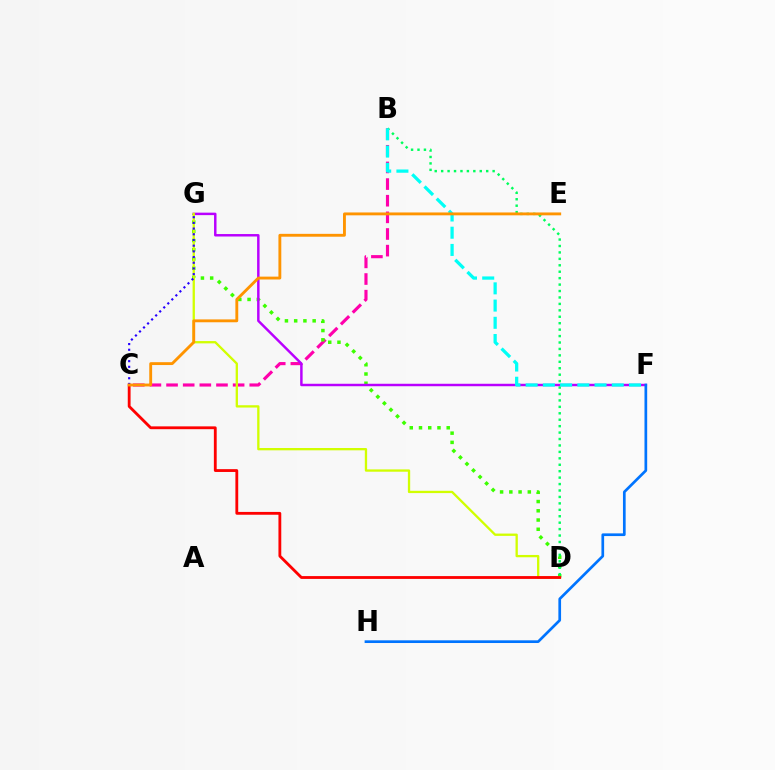{('B', 'C'): [{'color': '#ff00ac', 'line_style': 'dashed', 'thickness': 2.26}], ('D', 'G'): [{'color': '#3dff00', 'line_style': 'dotted', 'thickness': 2.51}, {'color': '#d1ff00', 'line_style': 'solid', 'thickness': 1.66}], ('F', 'G'): [{'color': '#b900ff', 'line_style': 'solid', 'thickness': 1.77}], ('B', 'D'): [{'color': '#00ff5c', 'line_style': 'dotted', 'thickness': 1.75}], ('B', 'F'): [{'color': '#00fff6', 'line_style': 'dashed', 'thickness': 2.34}], ('C', 'D'): [{'color': '#ff0000', 'line_style': 'solid', 'thickness': 2.03}], ('F', 'H'): [{'color': '#0074ff', 'line_style': 'solid', 'thickness': 1.94}], ('C', 'G'): [{'color': '#2500ff', 'line_style': 'dotted', 'thickness': 1.55}], ('C', 'E'): [{'color': '#ff9400', 'line_style': 'solid', 'thickness': 2.06}]}